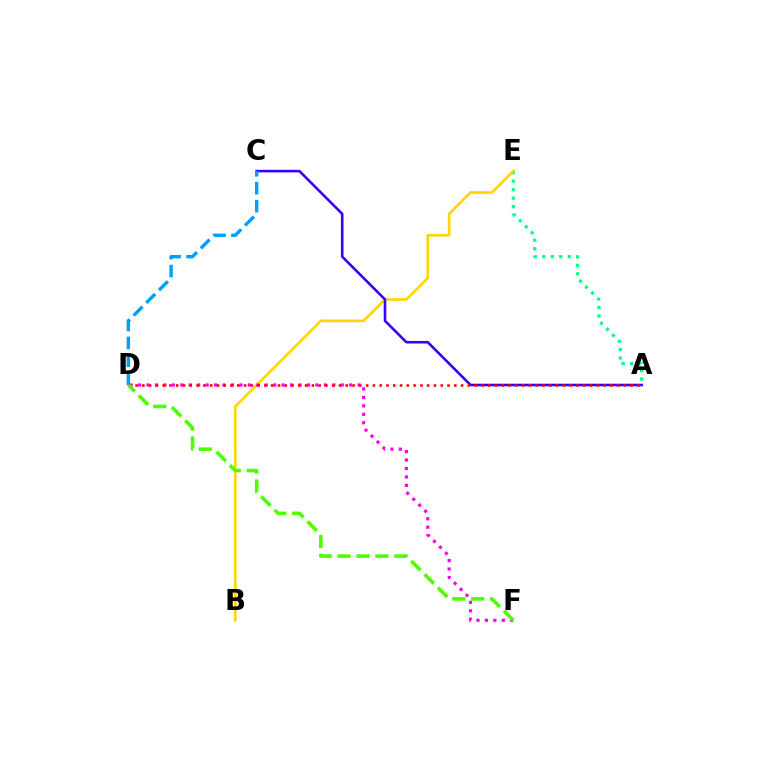{('A', 'E'): [{'color': '#00ff86', 'line_style': 'dotted', 'thickness': 2.31}], ('B', 'E'): [{'color': '#ffd500', 'line_style': 'solid', 'thickness': 1.9}], ('A', 'C'): [{'color': '#3700ff', 'line_style': 'solid', 'thickness': 1.86}], ('C', 'D'): [{'color': '#009eff', 'line_style': 'dashed', 'thickness': 2.43}], ('D', 'F'): [{'color': '#ff00ed', 'line_style': 'dotted', 'thickness': 2.29}, {'color': '#4fff00', 'line_style': 'dashed', 'thickness': 2.57}], ('A', 'D'): [{'color': '#ff0000', 'line_style': 'dotted', 'thickness': 1.84}]}